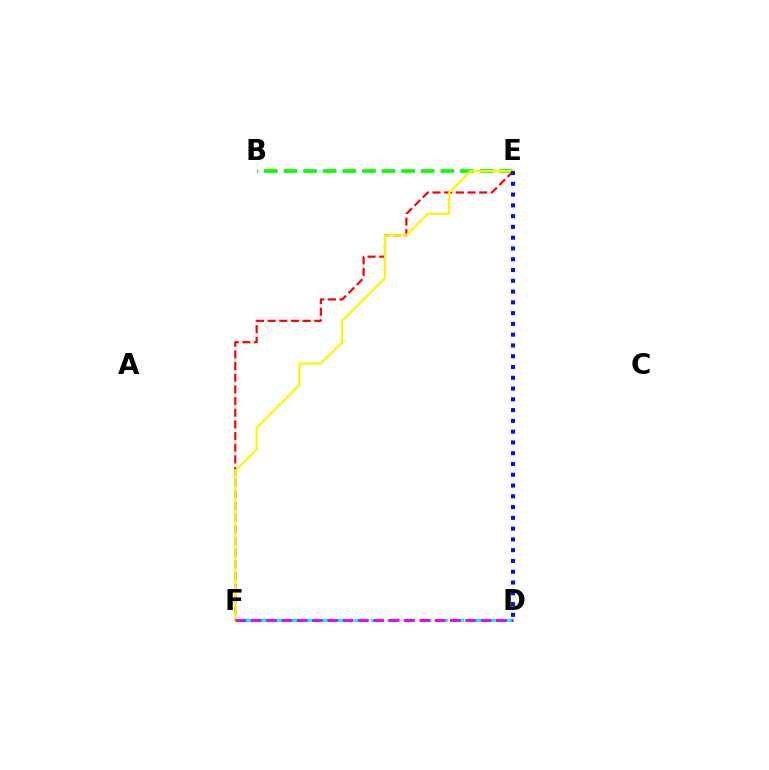{('D', 'F'): [{'color': '#00fff6', 'line_style': 'dashed', 'thickness': 2.23}, {'color': '#ee00ff', 'line_style': 'dashed', 'thickness': 2.08}], ('B', 'E'): [{'color': '#08ff00', 'line_style': 'dashed', 'thickness': 2.66}], ('E', 'F'): [{'color': '#ff0000', 'line_style': 'dashed', 'thickness': 1.58}, {'color': '#fcf500', 'line_style': 'solid', 'thickness': 1.57}], ('D', 'E'): [{'color': '#0010ff', 'line_style': 'dotted', 'thickness': 2.93}]}